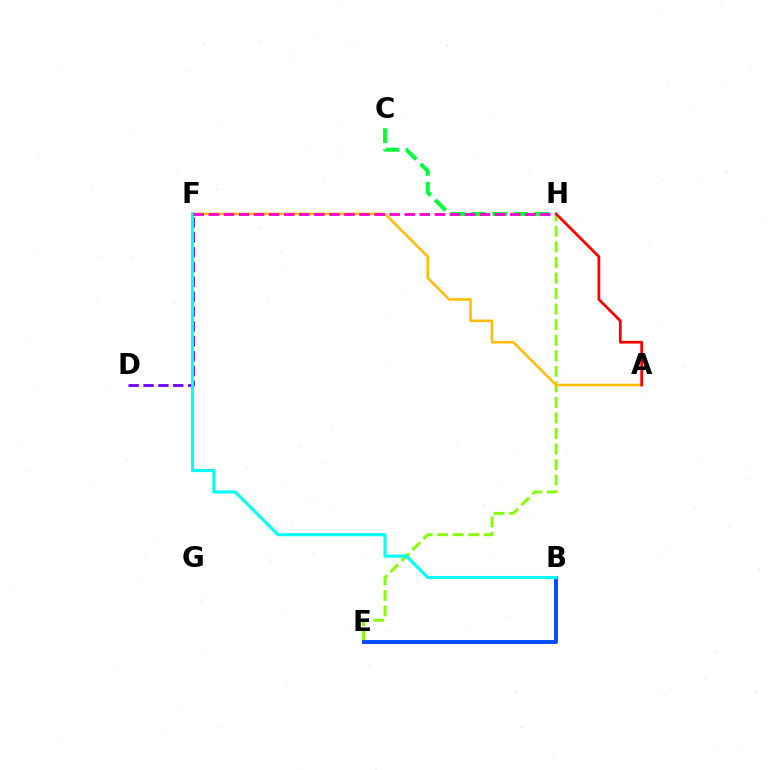{('D', 'F'): [{'color': '#7200ff', 'line_style': 'dashed', 'thickness': 2.02}], ('E', 'H'): [{'color': '#84ff00', 'line_style': 'dashed', 'thickness': 2.11}], ('B', 'E'): [{'color': '#004bff', 'line_style': 'solid', 'thickness': 2.8}], ('A', 'F'): [{'color': '#ffbd00', 'line_style': 'solid', 'thickness': 1.84}], ('A', 'H'): [{'color': '#ff0000', 'line_style': 'solid', 'thickness': 1.98}], ('C', 'H'): [{'color': '#00ff39', 'line_style': 'dashed', 'thickness': 2.85}], ('B', 'F'): [{'color': '#00fff6', 'line_style': 'solid', 'thickness': 2.23}], ('F', 'H'): [{'color': '#ff00cf', 'line_style': 'dashed', 'thickness': 2.05}]}